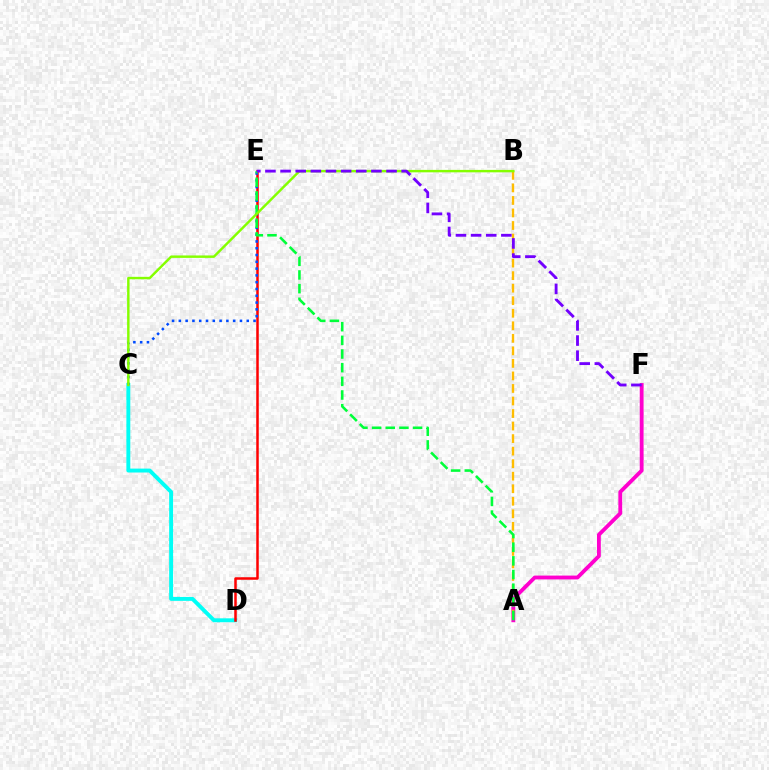{('A', 'F'): [{'color': '#ff00cf', 'line_style': 'solid', 'thickness': 2.76}], ('C', 'D'): [{'color': '#00fff6', 'line_style': 'solid', 'thickness': 2.82}], ('A', 'B'): [{'color': '#ffbd00', 'line_style': 'dashed', 'thickness': 1.7}], ('D', 'E'): [{'color': '#ff0000', 'line_style': 'solid', 'thickness': 1.81}], ('C', 'E'): [{'color': '#004bff', 'line_style': 'dotted', 'thickness': 1.85}], ('A', 'E'): [{'color': '#00ff39', 'line_style': 'dashed', 'thickness': 1.86}], ('B', 'C'): [{'color': '#84ff00', 'line_style': 'solid', 'thickness': 1.76}], ('E', 'F'): [{'color': '#7200ff', 'line_style': 'dashed', 'thickness': 2.06}]}